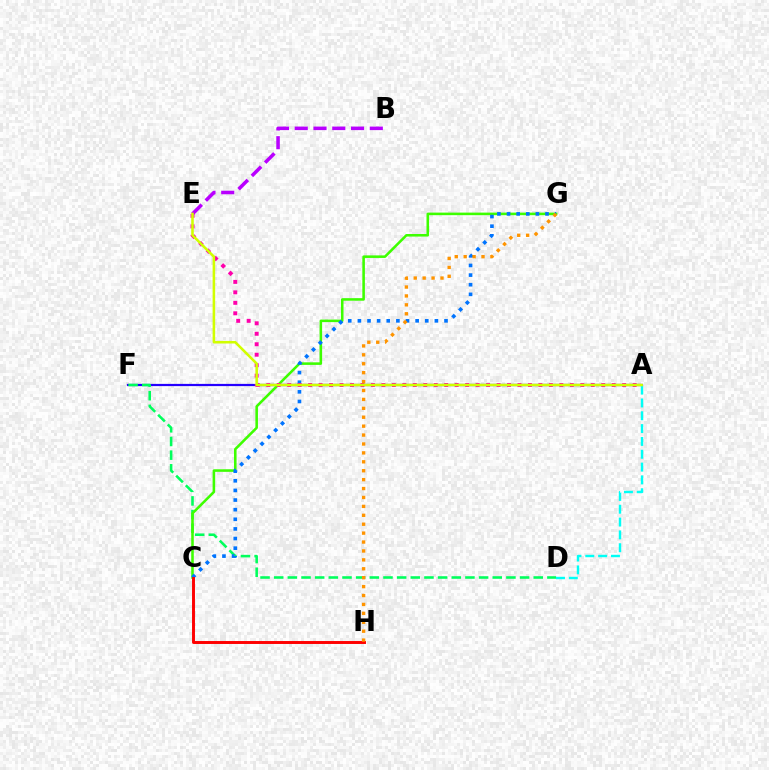{('A', 'F'): [{'color': '#2500ff', 'line_style': 'solid', 'thickness': 1.61}], ('D', 'F'): [{'color': '#00ff5c', 'line_style': 'dashed', 'thickness': 1.86}], ('C', 'G'): [{'color': '#3dff00', 'line_style': 'solid', 'thickness': 1.85}, {'color': '#0074ff', 'line_style': 'dotted', 'thickness': 2.62}], ('B', 'E'): [{'color': '#b900ff', 'line_style': 'dashed', 'thickness': 2.55}], ('A', 'D'): [{'color': '#00fff6', 'line_style': 'dashed', 'thickness': 1.74}], ('A', 'E'): [{'color': '#ff00ac', 'line_style': 'dotted', 'thickness': 2.84}, {'color': '#d1ff00', 'line_style': 'solid', 'thickness': 1.84}], ('C', 'H'): [{'color': '#ff0000', 'line_style': 'solid', 'thickness': 2.11}], ('G', 'H'): [{'color': '#ff9400', 'line_style': 'dotted', 'thickness': 2.42}]}